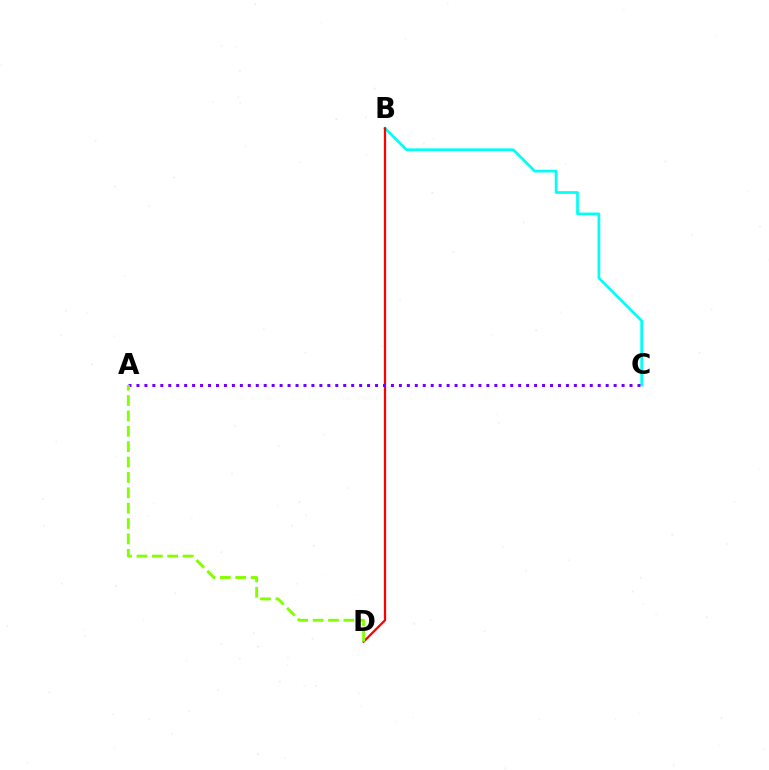{('B', 'C'): [{'color': '#00fff6', 'line_style': 'solid', 'thickness': 1.95}], ('B', 'D'): [{'color': '#ff0000', 'line_style': 'solid', 'thickness': 1.61}], ('A', 'C'): [{'color': '#7200ff', 'line_style': 'dotted', 'thickness': 2.16}], ('A', 'D'): [{'color': '#84ff00', 'line_style': 'dashed', 'thickness': 2.09}]}